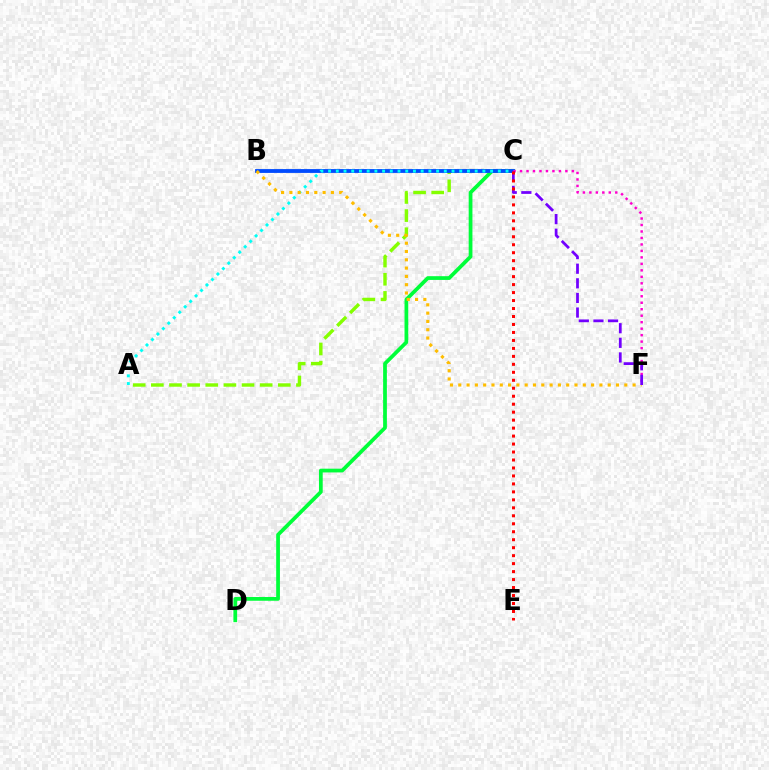{('C', 'D'): [{'color': '#00ff39', 'line_style': 'solid', 'thickness': 2.7}], ('A', 'C'): [{'color': '#84ff00', 'line_style': 'dashed', 'thickness': 2.46}, {'color': '#00fff6', 'line_style': 'dotted', 'thickness': 2.1}], ('B', 'C'): [{'color': '#004bff', 'line_style': 'solid', 'thickness': 2.76}], ('B', 'F'): [{'color': '#ffbd00', 'line_style': 'dotted', 'thickness': 2.26}], ('C', 'F'): [{'color': '#ff00cf', 'line_style': 'dotted', 'thickness': 1.76}, {'color': '#7200ff', 'line_style': 'dashed', 'thickness': 1.99}], ('C', 'E'): [{'color': '#ff0000', 'line_style': 'dotted', 'thickness': 2.17}]}